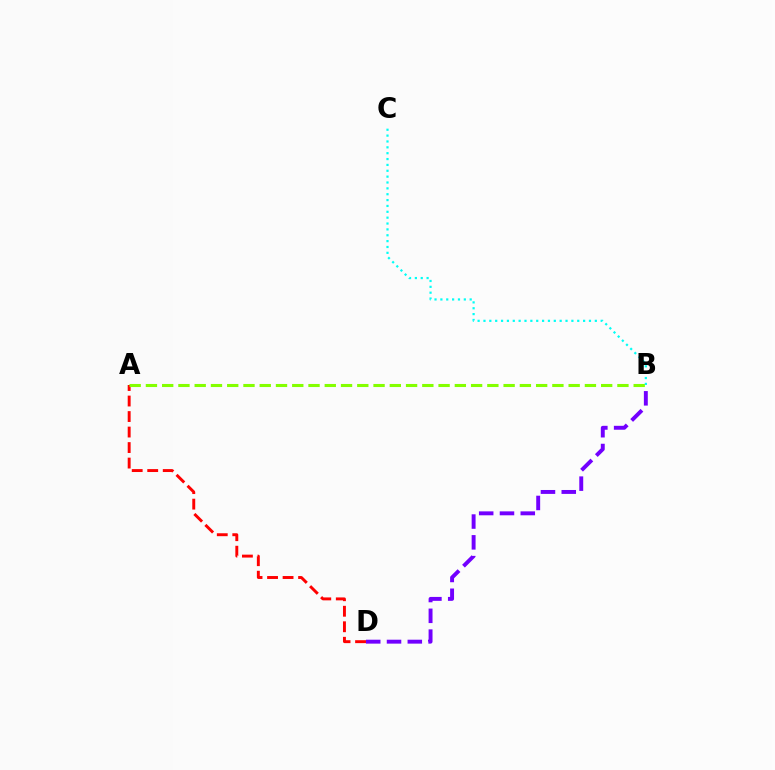{('A', 'D'): [{'color': '#ff0000', 'line_style': 'dashed', 'thickness': 2.11}], ('B', 'D'): [{'color': '#7200ff', 'line_style': 'dashed', 'thickness': 2.82}], ('B', 'C'): [{'color': '#00fff6', 'line_style': 'dotted', 'thickness': 1.59}], ('A', 'B'): [{'color': '#84ff00', 'line_style': 'dashed', 'thickness': 2.21}]}